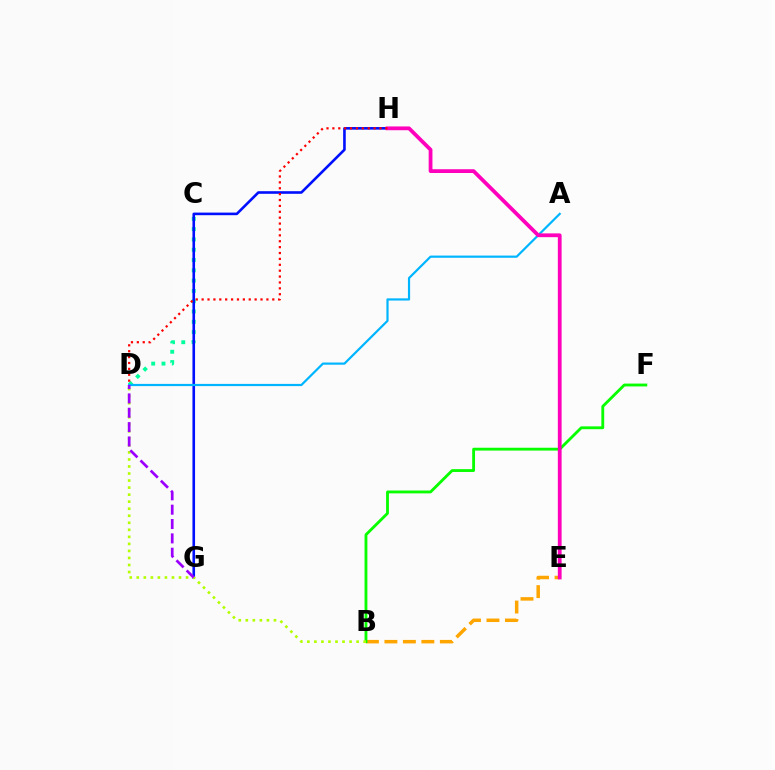{('B', 'E'): [{'color': '#ffa500', 'line_style': 'dashed', 'thickness': 2.51}], ('C', 'D'): [{'color': '#00ff9d', 'line_style': 'dotted', 'thickness': 2.8}], ('G', 'H'): [{'color': '#0010ff', 'line_style': 'solid', 'thickness': 1.88}], ('B', 'F'): [{'color': '#08ff00', 'line_style': 'solid', 'thickness': 2.04}], ('A', 'D'): [{'color': '#00b5ff', 'line_style': 'solid', 'thickness': 1.58}], ('B', 'D'): [{'color': '#b3ff00', 'line_style': 'dotted', 'thickness': 1.91}], ('D', 'G'): [{'color': '#9b00ff', 'line_style': 'dashed', 'thickness': 1.95}], ('E', 'H'): [{'color': '#ff00bd', 'line_style': 'solid', 'thickness': 2.72}], ('D', 'H'): [{'color': '#ff0000', 'line_style': 'dotted', 'thickness': 1.6}]}